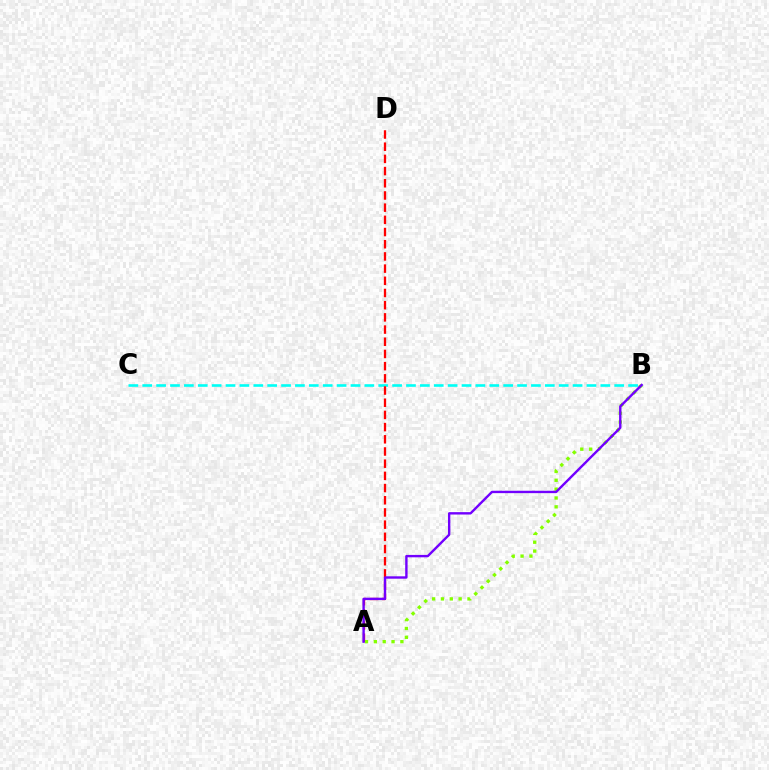{('B', 'C'): [{'color': '#00fff6', 'line_style': 'dashed', 'thickness': 1.89}], ('A', 'D'): [{'color': '#ff0000', 'line_style': 'dashed', 'thickness': 1.66}], ('A', 'B'): [{'color': '#84ff00', 'line_style': 'dotted', 'thickness': 2.4}, {'color': '#7200ff', 'line_style': 'solid', 'thickness': 1.72}]}